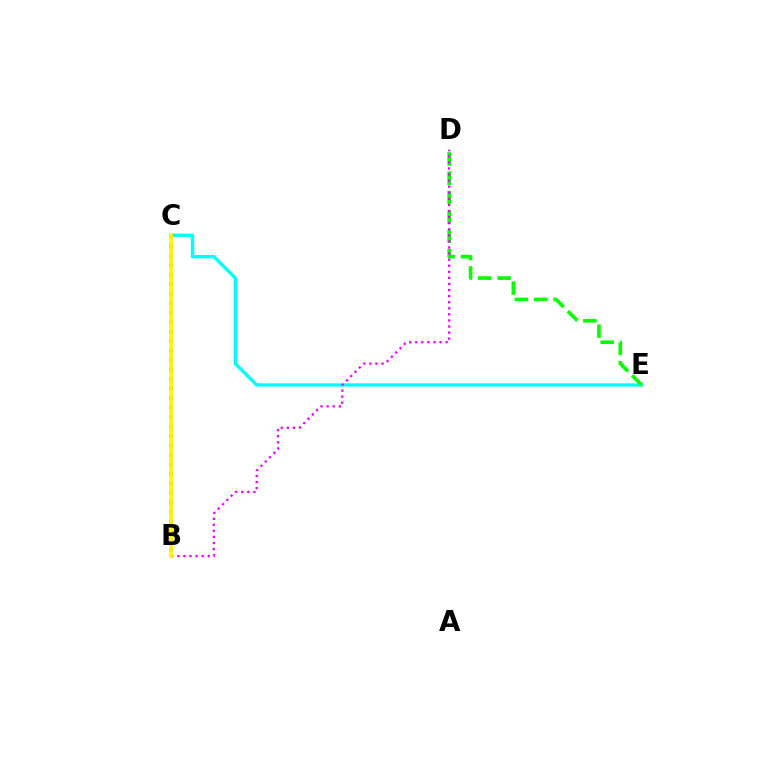{('B', 'C'): [{'color': '#ff0000', 'line_style': 'dotted', 'thickness': 2.58}, {'color': '#0010ff', 'line_style': 'dotted', 'thickness': 1.51}, {'color': '#fcf500', 'line_style': 'solid', 'thickness': 2.63}], ('C', 'E'): [{'color': '#00fff6', 'line_style': 'solid', 'thickness': 2.41}], ('D', 'E'): [{'color': '#08ff00', 'line_style': 'dashed', 'thickness': 2.63}], ('B', 'D'): [{'color': '#ee00ff', 'line_style': 'dotted', 'thickness': 1.65}]}